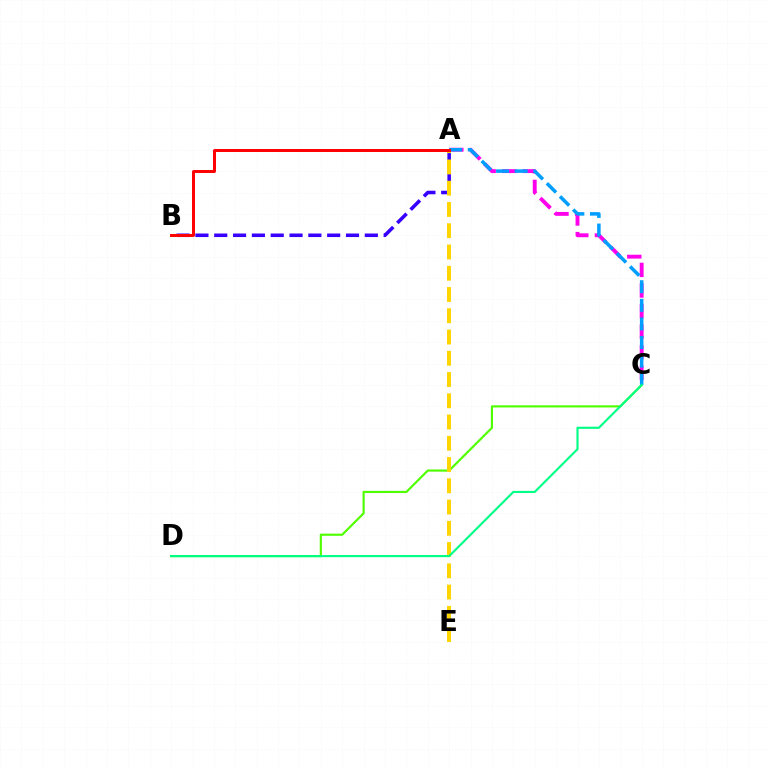{('A', 'B'): [{'color': '#3700ff', 'line_style': 'dashed', 'thickness': 2.56}, {'color': '#ff0000', 'line_style': 'solid', 'thickness': 2.13}], ('A', 'C'): [{'color': '#ff00ed', 'line_style': 'dashed', 'thickness': 2.8}, {'color': '#009eff', 'line_style': 'dashed', 'thickness': 2.53}], ('C', 'D'): [{'color': '#4fff00', 'line_style': 'solid', 'thickness': 1.55}, {'color': '#00ff86', 'line_style': 'solid', 'thickness': 1.54}], ('A', 'E'): [{'color': '#ffd500', 'line_style': 'dashed', 'thickness': 2.89}]}